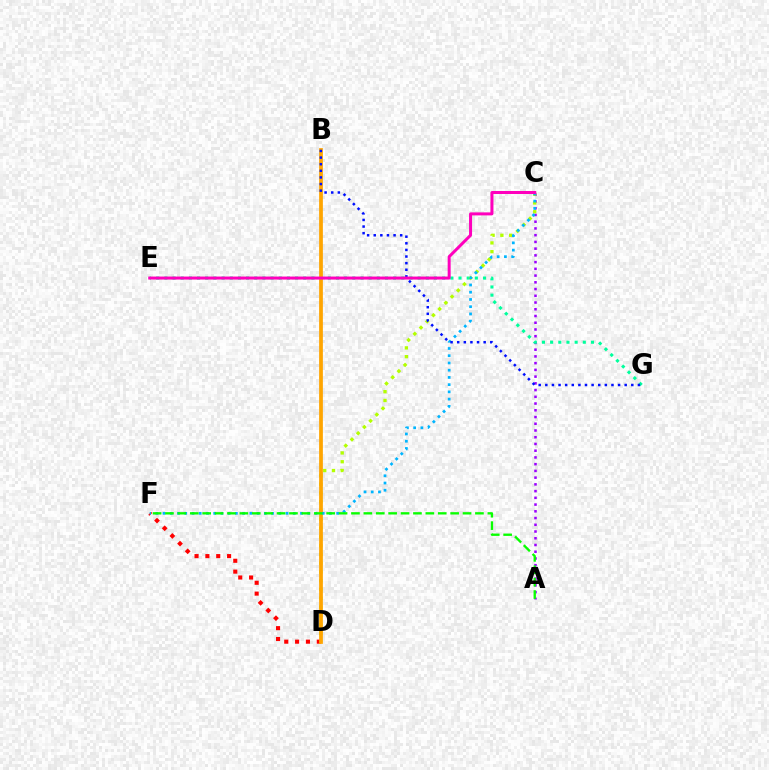{('A', 'C'): [{'color': '#9b00ff', 'line_style': 'dotted', 'thickness': 1.83}], ('E', 'G'): [{'color': '#00ff9d', 'line_style': 'dotted', 'thickness': 2.22}], ('D', 'F'): [{'color': '#ff0000', 'line_style': 'dotted', 'thickness': 2.95}], ('C', 'D'): [{'color': '#b3ff00', 'line_style': 'dotted', 'thickness': 2.38}], ('B', 'D'): [{'color': '#ffa500', 'line_style': 'solid', 'thickness': 2.69}], ('C', 'F'): [{'color': '#00b5ff', 'line_style': 'dotted', 'thickness': 1.97}], ('A', 'F'): [{'color': '#08ff00', 'line_style': 'dashed', 'thickness': 1.68}], ('B', 'G'): [{'color': '#0010ff', 'line_style': 'dotted', 'thickness': 1.8}], ('C', 'E'): [{'color': '#ff00bd', 'line_style': 'solid', 'thickness': 2.17}]}